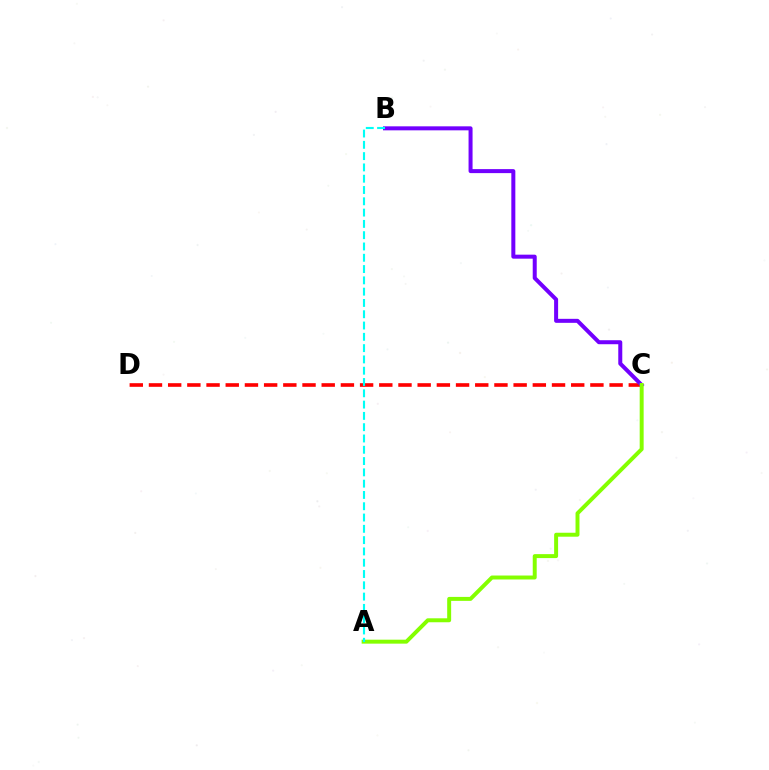{('C', 'D'): [{'color': '#ff0000', 'line_style': 'dashed', 'thickness': 2.61}], ('B', 'C'): [{'color': '#7200ff', 'line_style': 'solid', 'thickness': 2.88}], ('A', 'C'): [{'color': '#84ff00', 'line_style': 'solid', 'thickness': 2.85}], ('A', 'B'): [{'color': '#00fff6', 'line_style': 'dashed', 'thickness': 1.53}]}